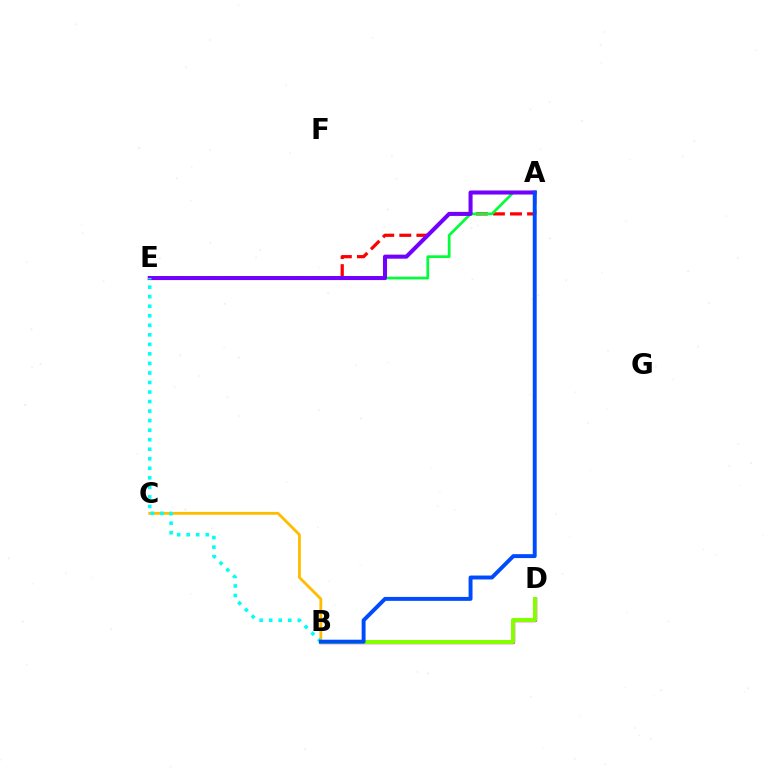{('B', 'D'): [{'color': '#ff00cf', 'line_style': 'solid', 'thickness': 2.46}, {'color': '#84ff00', 'line_style': 'solid', 'thickness': 2.9}], ('A', 'E'): [{'color': '#ff0000', 'line_style': 'dashed', 'thickness': 2.32}, {'color': '#00ff39', 'line_style': 'solid', 'thickness': 1.95}, {'color': '#7200ff', 'line_style': 'solid', 'thickness': 2.91}], ('B', 'C'): [{'color': '#ffbd00', 'line_style': 'solid', 'thickness': 2.03}], ('B', 'E'): [{'color': '#00fff6', 'line_style': 'dotted', 'thickness': 2.59}], ('A', 'B'): [{'color': '#004bff', 'line_style': 'solid', 'thickness': 2.83}]}